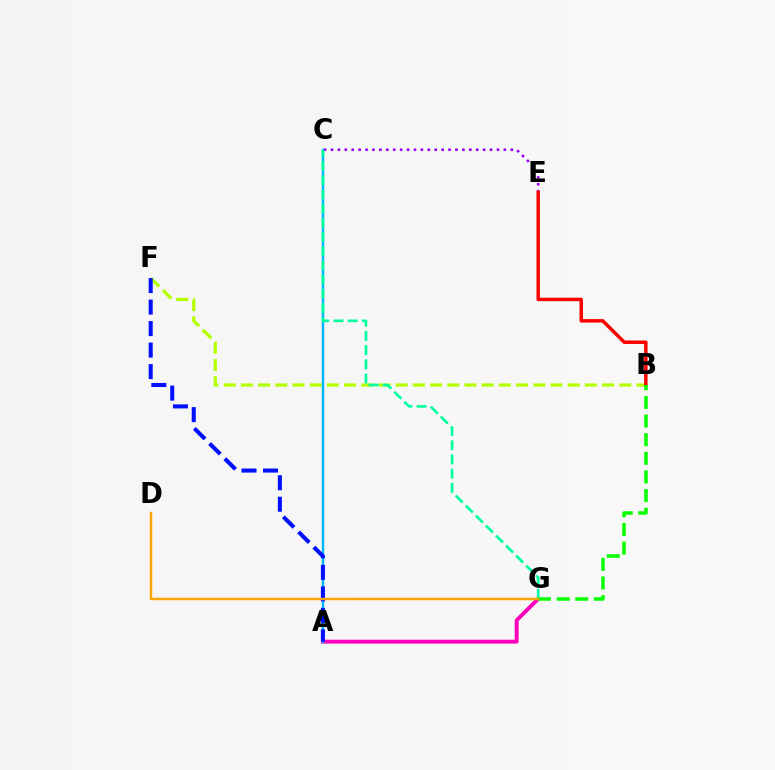{('B', 'F'): [{'color': '#b3ff00', 'line_style': 'dashed', 'thickness': 2.34}], ('A', 'G'): [{'color': '#ff00bd', 'line_style': 'solid', 'thickness': 2.81}], ('A', 'C'): [{'color': '#00b5ff', 'line_style': 'solid', 'thickness': 1.77}], ('C', 'E'): [{'color': '#9b00ff', 'line_style': 'dotted', 'thickness': 1.88}], ('B', 'E'): [{'color': '#ff0000', 'line_style': 'solid', 'thickness': 2.51}], ('A', 'F'): [{'color': '#0010ff', 'line_style': 'dashed', 'thickness': 2.92}], ('C', 'G'): [{'color': '#00ff9d', 'line_style': 'dashed', 'thickness': 1.93}], ('B', 'G'): [{'color': '#08ff00', 'line_style': 'dashed', 'thickness': 2.53}], ('D', 'G'): [{'color': '#ffa500', 'line_style': 'solid', 'thickness': 1.78}]}